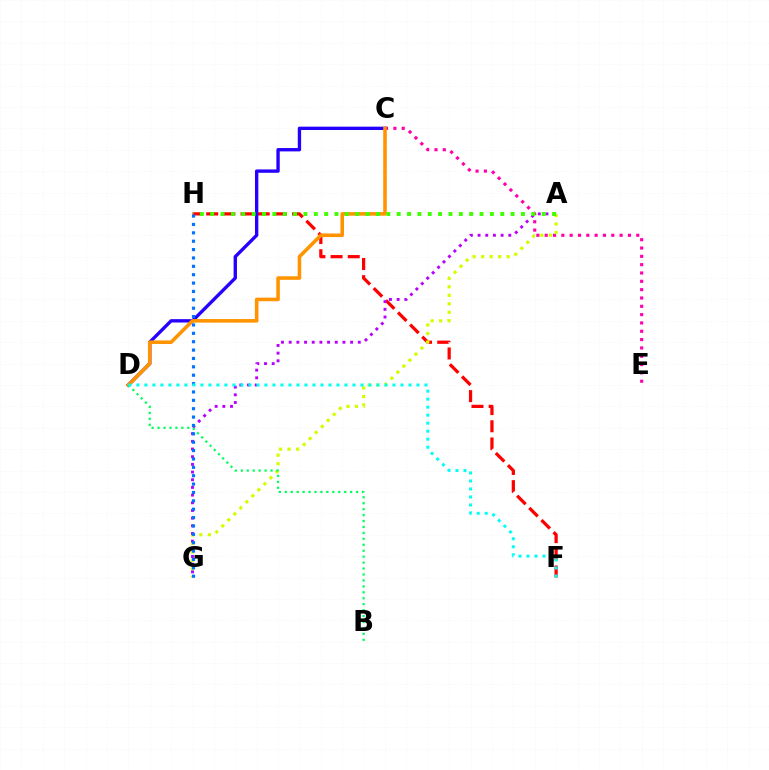{('C', 'E'): [{'color': '#ff00ac', 'line_style': 'dotted', 'thickness': 2.26}], ('F', 'H'): [{'color': '#ff0000', 'line_style': 'dashed', 'thickness': 2.33}], ('A', 'G'): [{'color': '#d1ff00', 'line_style': 'dotted', 'thickness': 2.31}, {'color': '#b900ff', 'line_style': 'dotted', 'thickness': 2.09}], ('C', 'D'): [{'color': '#2500ff', 'line_style': 'solid', 'thickness': 2.41}, {'color': '#ff9400', 'line_style': 'solid', 'thickness': 2.58}], ('A', 'H'): [{'color': '#3dff00', 'line_style': 'dotted', 'thickness': 2.81}], ('G', 'H'): [{'color': '#0074ff', 'line_style': 'dotted', 'thickness': 2.28}], ('B', 'D'): [{'color': '#00ff5c', 'line_style': 'dotted', 'thickness': 1.61}], ('D', 'F'): [{'color': '#00fff6', 'line_style': 'dotted', 'thickness': 2.17}]}